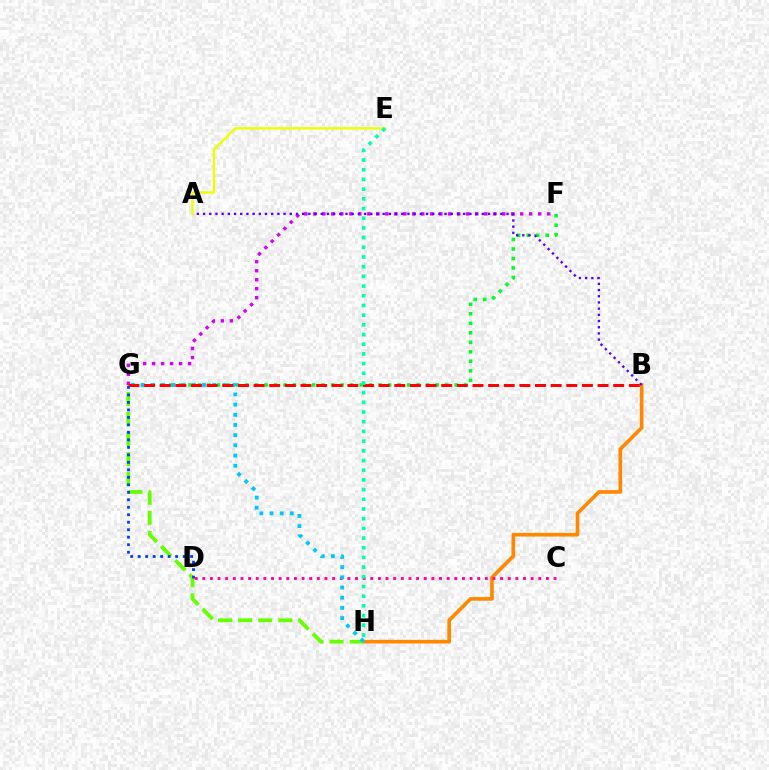{('B', 'H'): [{'color': '#ff8800', 'line_style': 'solid', 'thickness': 2.63}], ('G', 'H'): [{'color': '#66ff00', 'line_style': 'dashed', 'thickness': 2.72}, {'color': '#00c7ff', 'line_style': 'dotted', 'thickness': 2.77}], ('F', 'G'): [{'color': '#00ff27', 'line_style': 'dotted', 'thickness': 2.58}, {'color': '#d600ff', 'line_style': 'dotted', 'thickness': 2.44}], ('C', 'D'): [{'color': '#ff00a0', 'line_style': 'dotted', 'thickness': 2.07}], ('A', 'B'): [{'color': '#4f00ff', 'line_style': 'dotted', 'thickness': 1.68}], ('B', 'G'): [{'color': '#ff0000', 'line_style': 'dashed', 'thickness': 2.12}], ('A', 'E'): [{'color': '#eeff00', 'line_style': 'solid', 'thickness': 1.73}], ('E', 'H'): [{'color': '#00ffaf', 'line_style': 'dotted', 'thickness': 2.63}], ('D', 'G'): [{'color': '#003fff', 'line_style': 'dotted', 'thickness': 2.03}]}